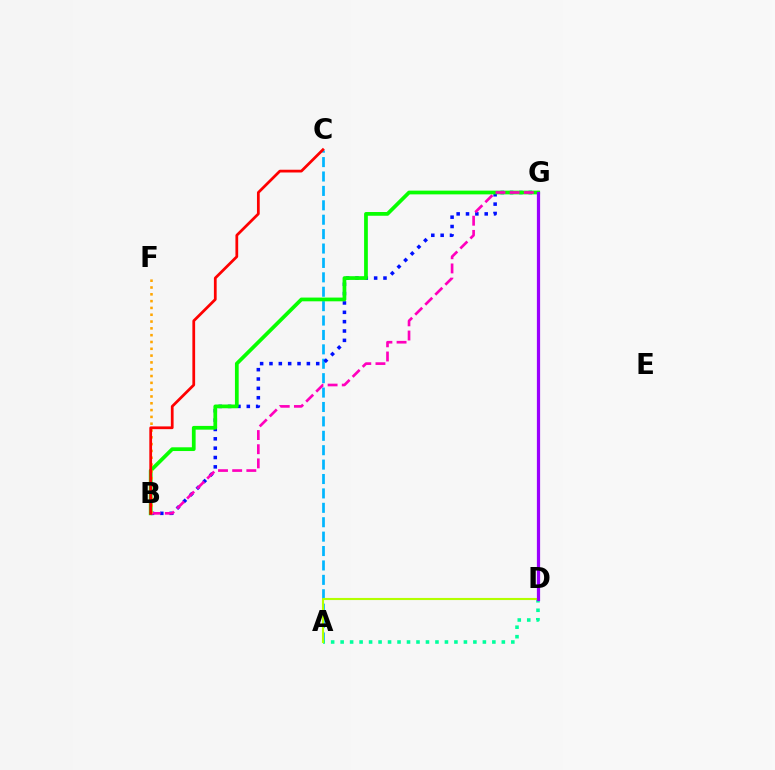{('A', 'C'): [{'color': '#00b5ff', 'line_style': 'dashed', 'thickness': 1.96}], ('B', 'G'): [{'color': '#0010ff', 'line_style': 'dotted', 'thickness': 2.54}, {'color': '#08ff00', 'line_style': 'solid', 'thickness': 2.69}, {'color': '#ff00bd', 'line_style': 'dashed', 'thickness': 1.92}], ('A', 'D'): [{'color': '#00ff9d', 'line_style': 'dotted', 'thickness': 2.58}, {'color': '#b3ff00', 'line_style': 'solid', 'thickness': 1.52}], ('B', 'F'): [{'color': '#ffa500', 'line_style': 'dotted', 'thickness': 1.85}], ('B', 'C'): [{'color': '#ff0000', 'line_style': 'solid', 'thickness': 1.98}], ('D', 'G'): [{'color': '#9b00ff', 'line_style': 'solid', 'thickness': 2.32}]}